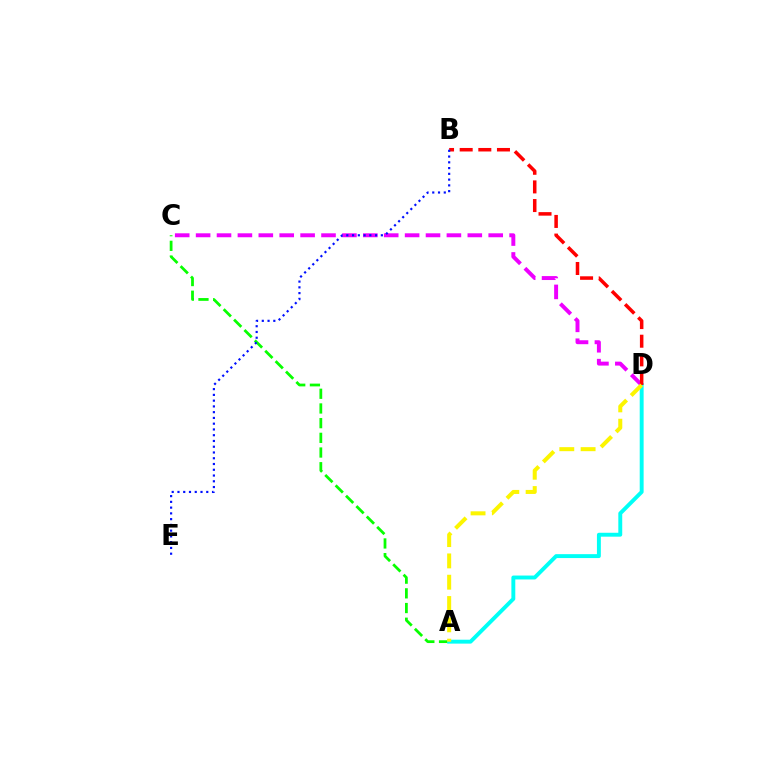{('A', 'C'): [{'color': '#08ff00', 'line_style': 'dashed', 'thickness': 2.0}], ('A', 'D'): [{'color': '#00fff6', 'line_style': 'solid', 'thickness': 2.81}, {'color': '#fcf500', 'line_style': 'dashed', 'thickness': 2.89}], ('C', 'D'): [{'color': '#ee00ff', 'line_style': 'dashed', 'thickness': 2.84}], ('B', 'D'): [{'color': '#ff0000', 'line_style': 'dashed', 'thickness': 2.53}], ('B', 'E'): [{'color': '#0010ff', 'line_style': 'dotted', 'thickness': 1.56}]}